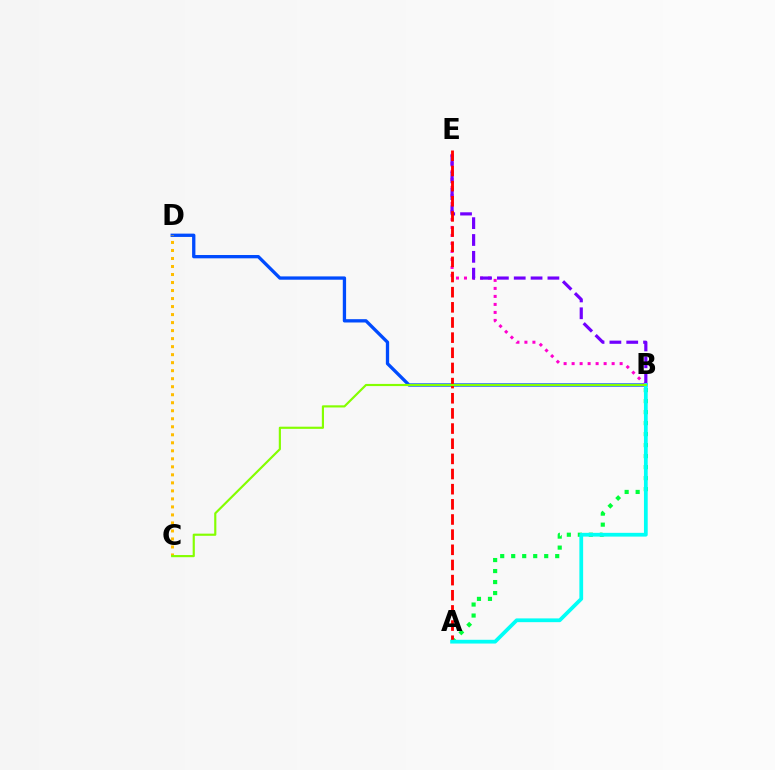{('B', 'D'): [{'color': '#004bff', 'line_style': 'solid', 'thickness': 2.38}], ('B', 'E'): [{'color': '#ff00cf', 'line_style': 'dotted', 'thickness': 2.17}, {'color': '#7200ff', 'line_style': 'dashed', 'thickness': 2.29}], ('C', 'D'): [{'color': '#ffbd00', 'line_style': 'dotted', 'thickness': 2.18}], ('A', 'B'): [{'color': '#00ff39', 'line_style': 'dotted', 'thickness': 2.99}, {'color': '#00fff6', 'line_style': 'solid', 'thickness': 2.71}], ('A', 'E'): [{'color': '#ff0000', 'line_style': 'dashed', 'thickness': 2.06}], ('B', 'C'): [{'color': '#84ff00', 'line_style': 'solid', 'thickness': 1.56}]}